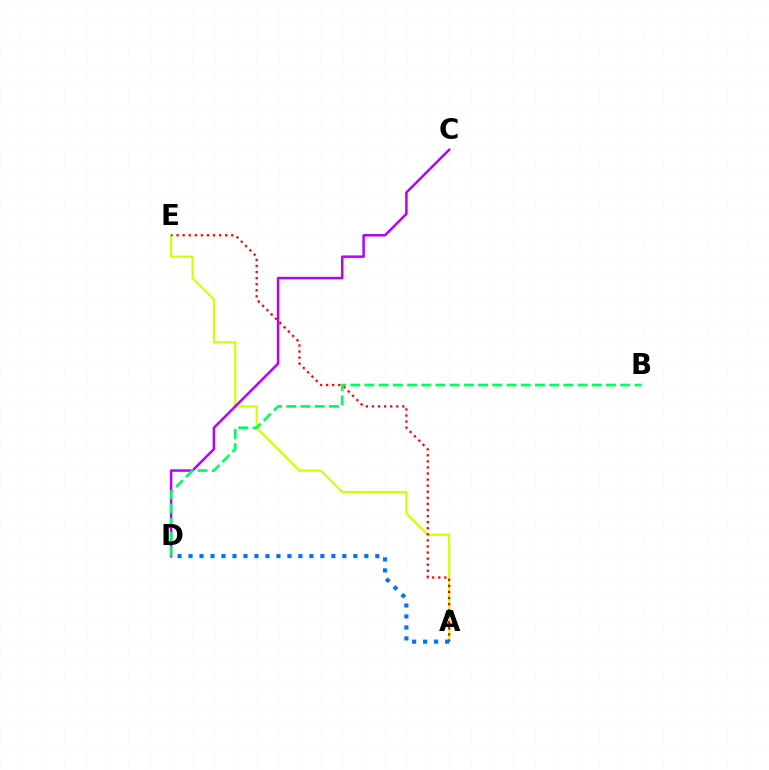{('A', 'E'): [{'color': '#d1ff00', 'line_style': 'solid', 'thickness': 1.53}, {'color': '#ff0000', 'line_style': 'dotted', 'thickness': 1.65}], ('C', 'D'): [{'color': '#b900ff', 'line_style': 'solid', 'thickness': 1.8}], ('A', 'D'): [{'color': '#0074ff', 'line_style': 'dotted', 'thickness': 2.98}], ('B', 'D'): [{'color': '#00ff5c', 'line_style': 'dashed', 'thickness': 1.93}]}